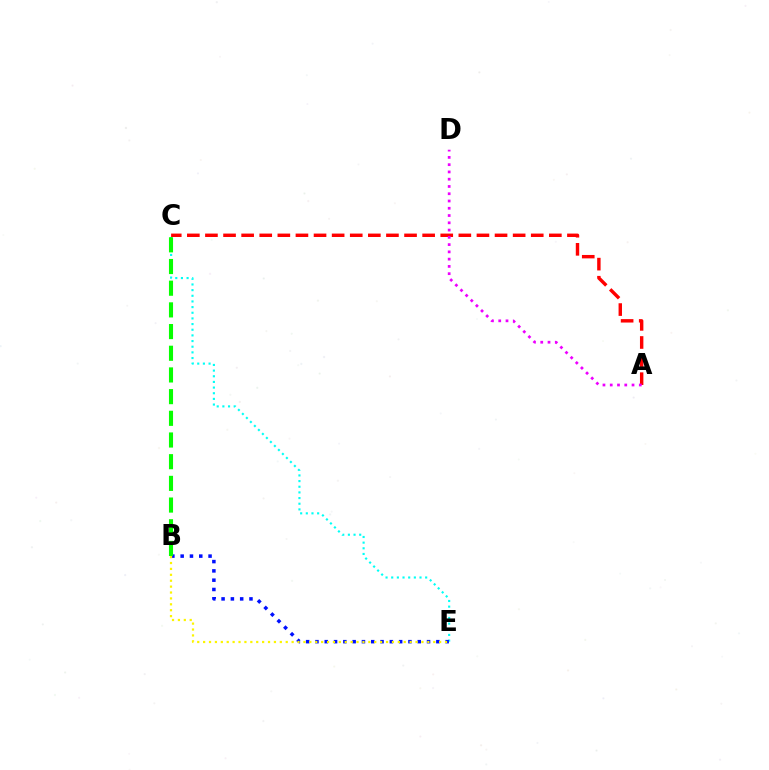{('C', 'E'): [{'color': '#00fff6', 'line_style': 'dotted', 'thickness': 1.54}], ('A', 'C'): [{'color': '#ff0000', 'line_style': 'dashed', 'thickness': 2.46}], ('B', 'E'): [{'color': '#0010ff', 'line_style': 'dotted', 'thickness': 2.53}, {'color': '#fcf500', 'line_style': 'dotted', 'thickness': 1.6}], ('B', 'C'): [{'color': '#08ff00', 'line_style': 'dashed', 'thickness': 2.95}], ('A', 'D'): [{'color': '#ee00ff', 'line_style': 'dotted', 'thickness': 1.97}]}